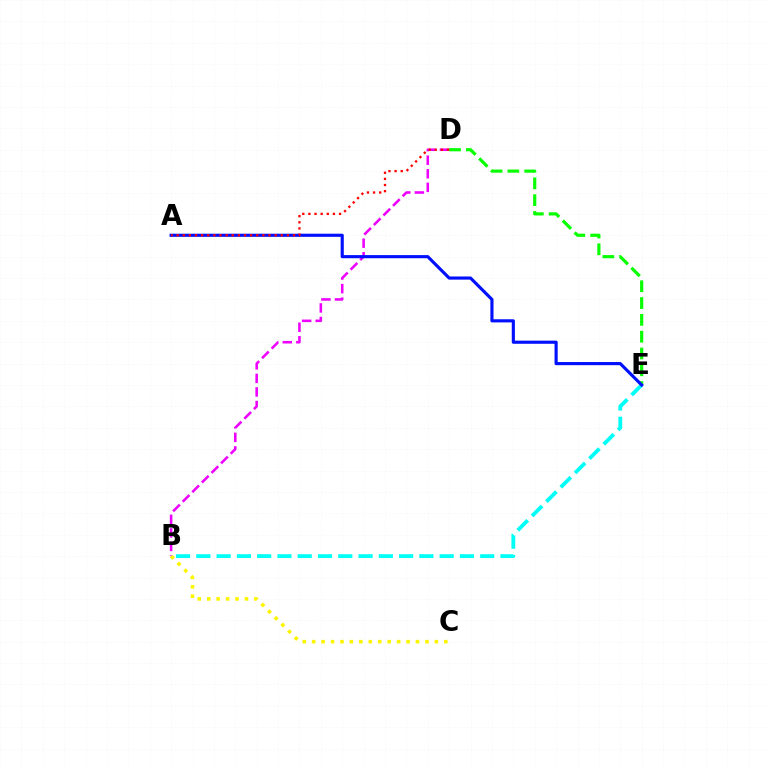{('B', 'D'): [{'color': '#ee00ff', 'line_style': 'dashed', 'thickness': 1.84}], ('B', 'E'): [{'color': '#00fff6', 'line_style': 'dashed', 'thickness': 2.75}], ('D', 'E'): [{'color': '#08ff00', 'line_style': 'dashed', 'thickness': 2.28}], ('A', 'E'): [{'color': '#0010ff', 'line_style': 'solid', 'thickness': 2.26}], ('A', 'D'): [{'color': '#ff0000', 'line_style': 'dotted', 'thickness': 1.66}], ('B', 'C'): [{'color': '#fcf500', 'line_style': 'dotted', 'thickness': 2.56}]}